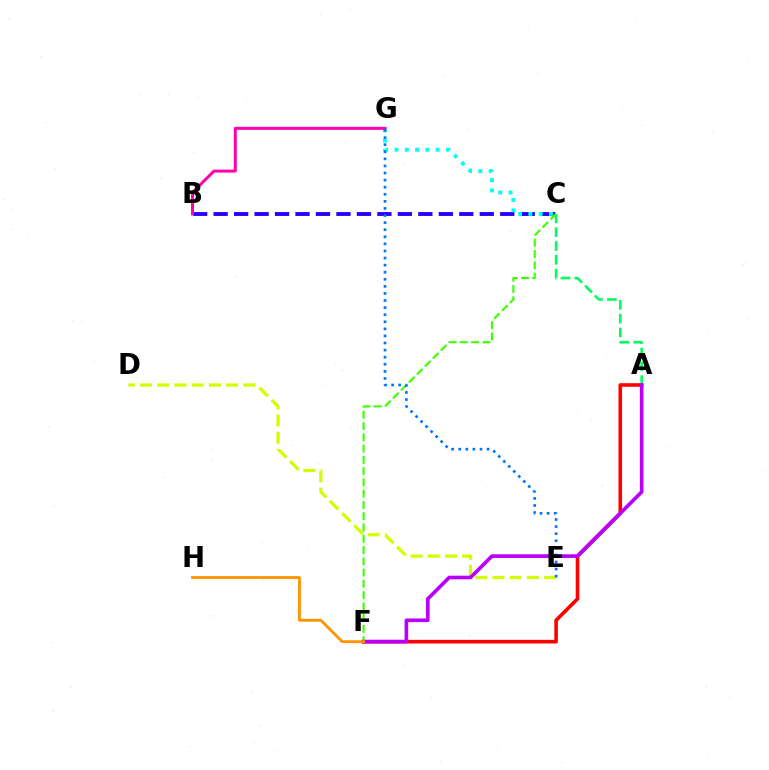{('D', 'E'): [{'color': '#d1ff00', 'line_style': 'dashed', 'thickness': 2.34}], ('B', 'C'): [{'color': '#2500ff', 'line_style': 'dashed', 'thickness': 2.78}], ('A', 'F'): [{'color': '#ff0000', 'line_style': 'solid', 'thickness': 2.59}, {'color': '#b900ff', 'line_style': 'solid', 'thickness': 2.62}], ('C', 'G'): [{'color': '#00fff6', 'line_style': 'dotted', 'thickness': 2.8}], ('A', 'C'): [{'color': '#00ff5c', 'line_style': 'dashed', 'thickness': 1.88}], ('C', 'F'): [{'color': '#3dff00', 'line_style': 'dashed', 'thickness': 1.53}], ('B', 'G'): [{'color': '#ff00ac', 'line_style': 'solid', 'thickness': 2.15}], ('F', 'H'): [{'color': '#ff9400', 'line_style': 'solid', 'thickness': 2.03}], ('E', 'G'): [{'color': '#0074ff', 'line_style': 'dotted', 'thickness': 1.92}]}